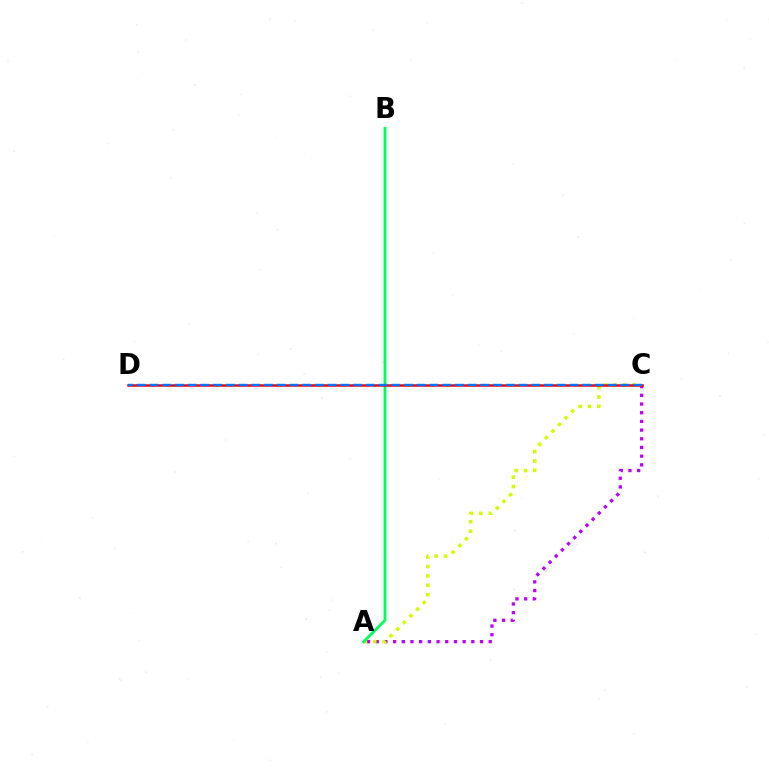{('A', 'C'): [{'color': '#b900ff', 'line_style': 'dotted', 'thickness': 2.36}, {'color': '#d1ff00', 'line_style': 'dotted', 'thickness': 2.55}], ('A', 'B'): [{'color': '#00ff5c', 'line_style': 'solid', 'thickness': 2.05}], ('C', 'D'): [{'color': '#ff0000', 'line_style': 'solid', 'thickness': 1.82}, {'color': '#0074ff', 'line_style': 'dashed', 'thickness': 1.73}]}